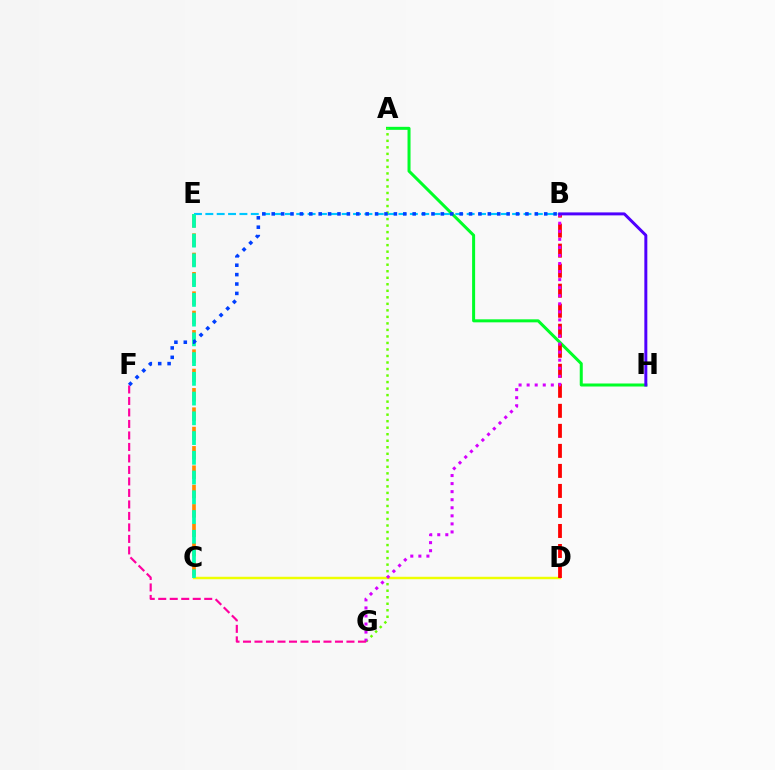{('C', 'E'): [{'color': '#ff8800', 'line_style': 'dashed', 'thickness': 2.63}, {'color': '#00ffaf', 'line_style': 'dashed', 'thickness': 2.68}], ('B', 'E'): [{'color': '#00c7ff', 'line_style': 'dashed', 'thickness': 1.54}], ('A', 'H'): [{'color': '#00ff27', 'line_style': 'solid', 'thickness': 2.17}], ('A', 'G'): [{'color': '#66ff00', 'line_style': 'dotted', 'thickness': 1.77}], ('C', 'D'): [{'color': '#eeff00', 'line_style': 'solid', 'thickness': 1.76}], ('B', 'D'): [{'color': '#ff0000', 'line_style': 'dashed', 'thickness': 2.72}], ('B', 'G'): [{'color': '#d600ff', 'line_style': 'dotted', 'thickness': 2.19}], ('F', 'G'): [{'color': '#ff00a0', 'line_style': 'dashed', 'thickness': 1.56}], ('B', 'H'): [{'color': '#4f00ff', 'line_style': 'solid', 'thickness': 2.14}], ('B', 'F'): [{'color': '#003fff', 'line_style': 'dotted', 'thickness': 2.55}]}